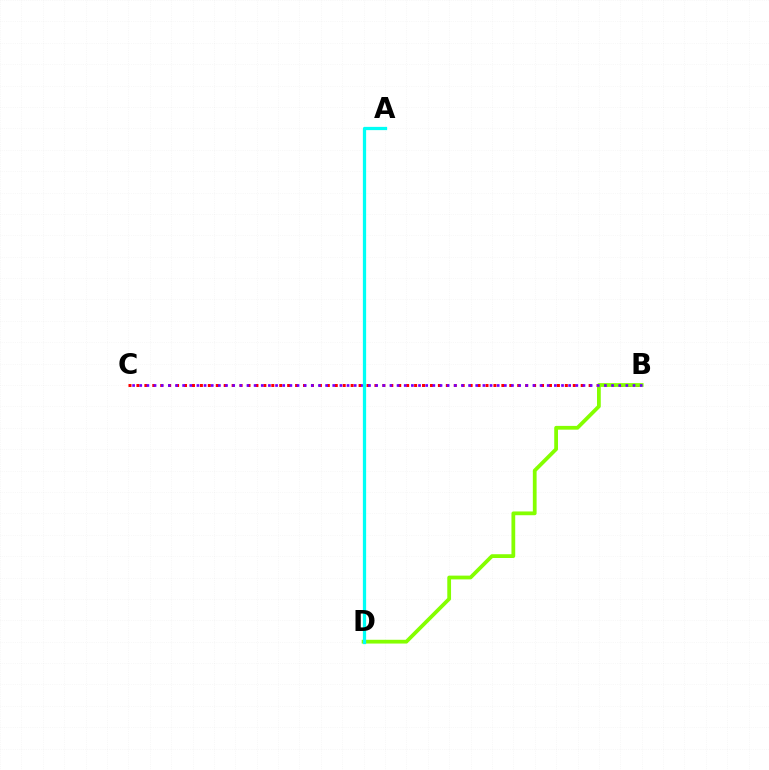{('B', 'C'): [{'color': '#ff0000', 'line_style': 'dotted', 'thickness': 2.16}, {'color': '#7200ff', 'line_style': 'dotted', 'thickness': 1.94}], ('B', 'D'): [{'color': '#84ff00', 'line_style': 'solid', 'thickness': 2.71}], ('A', 'D'): [{'color': '#00fff6', 'line_style': 'solid', 'thickness': 2.34}]}